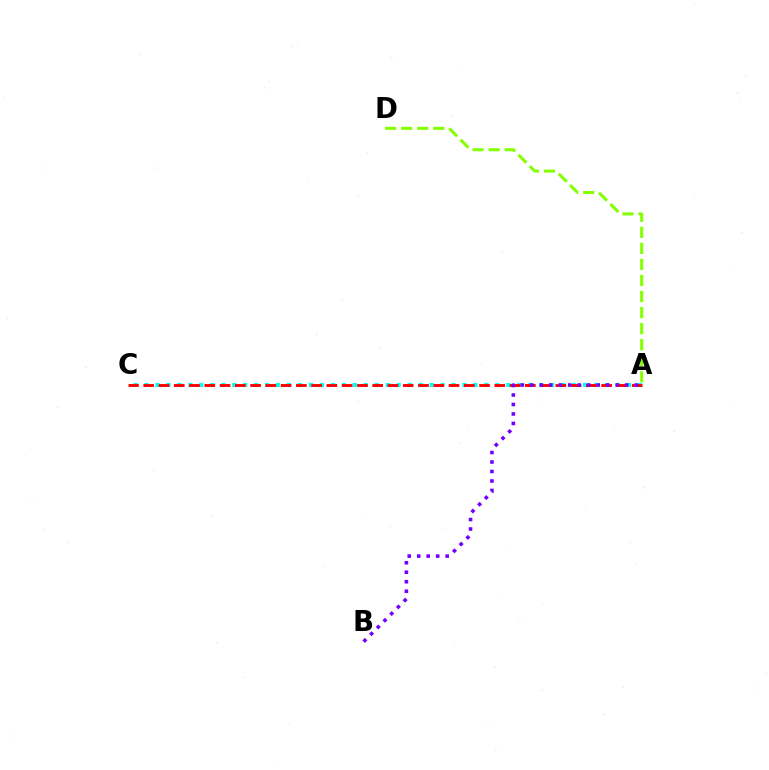{('A', 'D'): [{'color': '#84ff00', 'line_style': 'dashed', 'thickness': 2.18}], ('A', 'C'): [{'color': '#00fff6', 'line_style': 'dotted', 'thickness': 2.98}, {'color': '#ff0000', 'line_style': 'dashed', 'thickness': 2.07}], ('A', 'B'): [{'color': '#7200ff', 'line_style': 'dotted', 'thickness': 2.58}]}